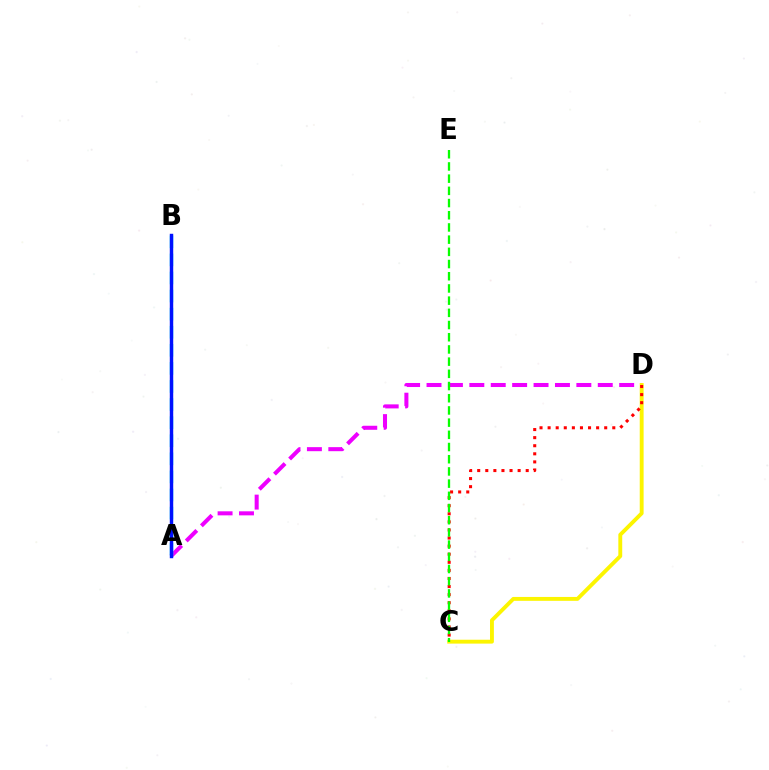{('A', 'D'): [{'color': '#ee00ff', 'line_style': 'dashed', 'thickness': 2.91}], ('C', 'D'): [{'color': '#fcf500', 'line_style': 'solid', 'thickness': 2.79}, {'color': '#ff0000', 'line_style': 'dotted', 'thickness': 2.2}], ('A', 'B'): [{'color': '#00fff6', 'line_style': 'dashed', 'thickness': 2.46}, {'color': '#0010ff', 'line_style': 'solid', 'thickness': 2.48}], ('C', 'E'): [{'color': '#08ff00', 'line_style': 'dashed', 'thickness': 1.66}]}